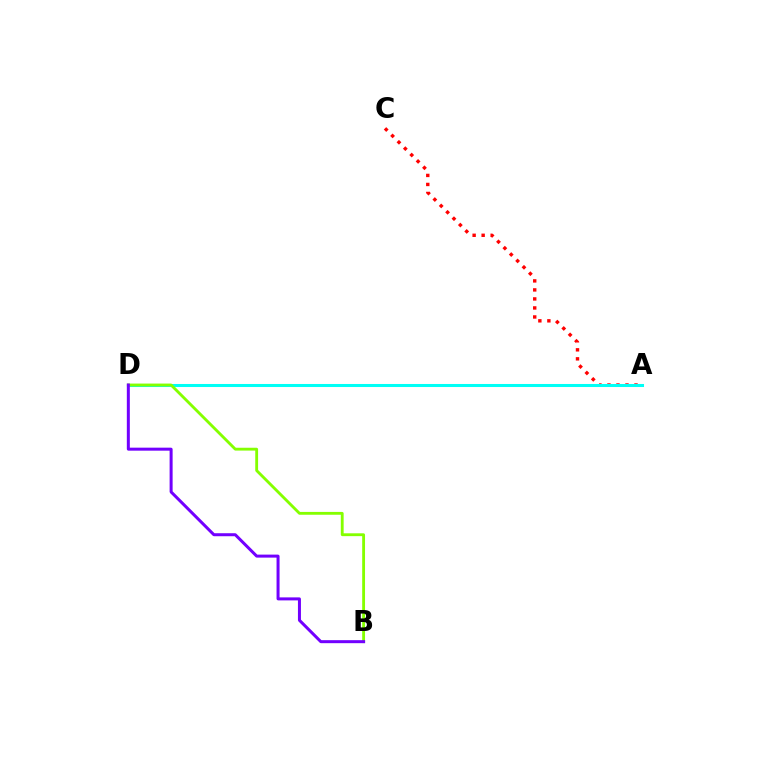{('A', 'C'): [{'color': '#ff0000', 'line_style': 'dotted', 'thickness': 2.45}], ('A', 'D'): [{'color': '#00fff6', 'line_style': 'solid', 'thickness': 2.2}], ('B', 'D'): [{'color': '#84ff00', 'line_style': 'solid', 'thickness': 2.04}, {'color': '#7200ff', 'line_style': 'solid', 'thickness': 2.17}]}